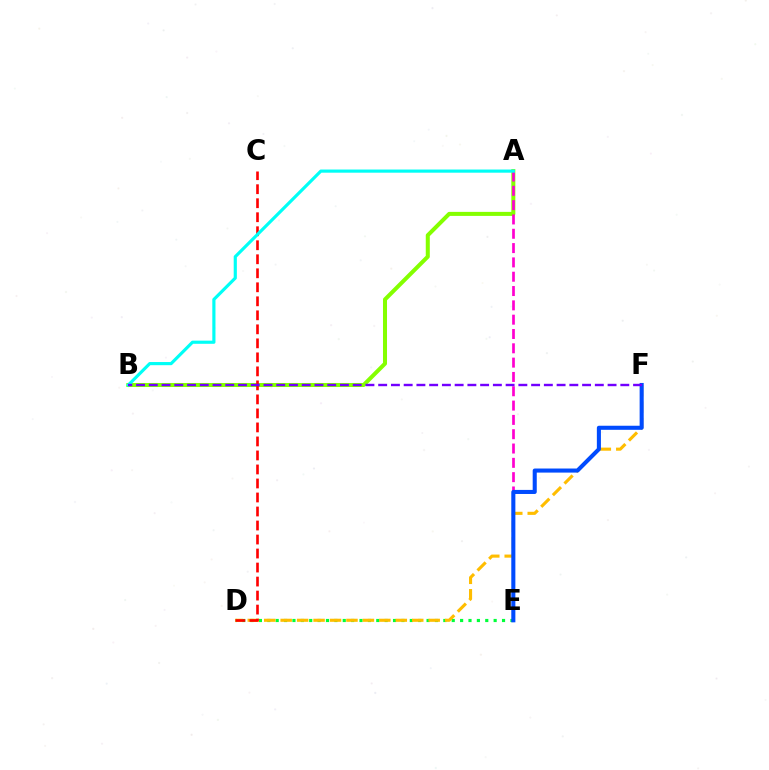{('D', 'E'): [{'color': '#00ff39', 'line_style': 'dotted', 'thickness': 2.28}], ('A', 'B'): [{'color': '#84ff00', 'line_style': 'solid', 'thickness': 2.9}, {'color': '#00fff6', 'line_style': 'solid', 'thickness': 2.27}], ('D', 'F'): [{'color': '#ffbd00', 'line_style': 'dashed', 'thickness': 2.23}], ('A', 'E'): [{'color': '#ff00cf', 'line_style': 'dashed', 'thickness': 1.94}], ('C', 'D'): [{'color': '#ff0000', 'line_style': 'dashed', 'thickness': 1.9}], ('E', 'F'): [{'color': '#004bff', 'line_style': 'solid', 'thickness': 2.93}], ('B', 'F'): [{'color': '#7200ff', 'line_style': 'dashed', 'thickness': 1.73}]}